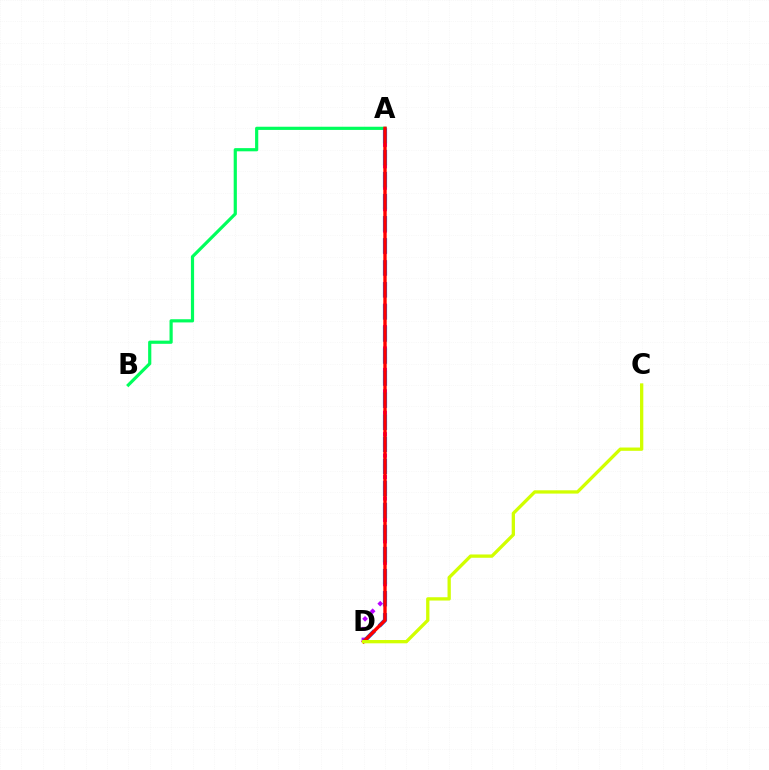{('A', 'D'): [{'color': '#b900ff', 'line_style': 'dotted', 'thickness': 2.91}, {'color': '#0074ff', 'line_style': 'dashed', 'thickness': 3.0}, {'color': '#ff0000', 'line_style': 'solid', 'thickness': 2.43}], ('A', 'B'): [{'color': '#00ff5c', 'line_style': 'solid', 'thickness': 2.3}], ('C', 'D'): [{'color': '#d1ff00', 'line_style': 'solid', 'thickness': 2.37}]}